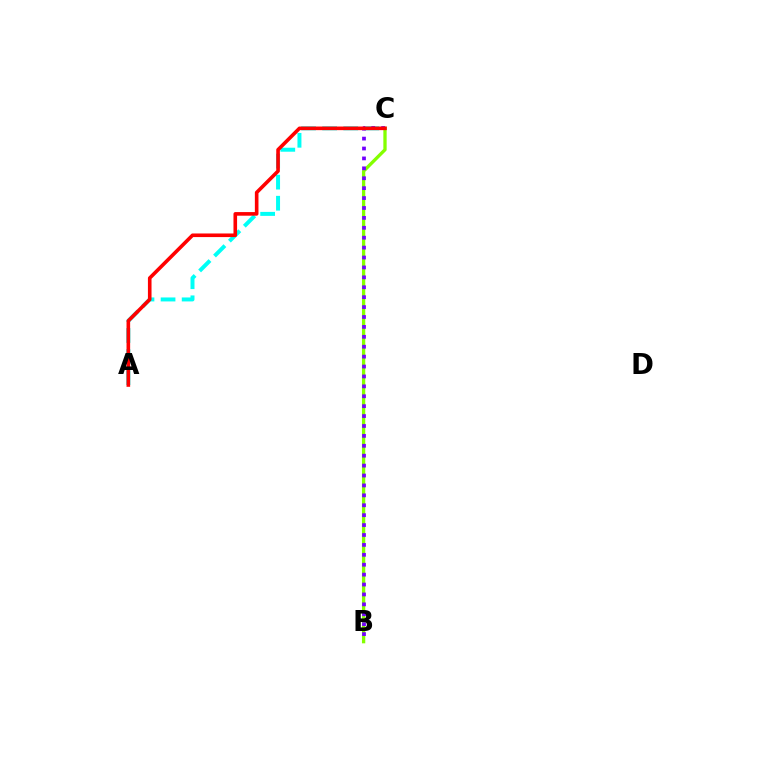{('B', 'C'): [{'color': '#84ff00', 'line_style': 'solid', 'thickness': 2.38}, {'color': '#7200ff', 'line_style': 'dotted', 'thickness': 2.69}], ('A', 'C'): [{'color': '#00fff6', 'line_style': 'dashed', 'thickness': 2.86}, {'color': '#ff0000', 'line_style': 'solid', 'thickness': 2.6}]}